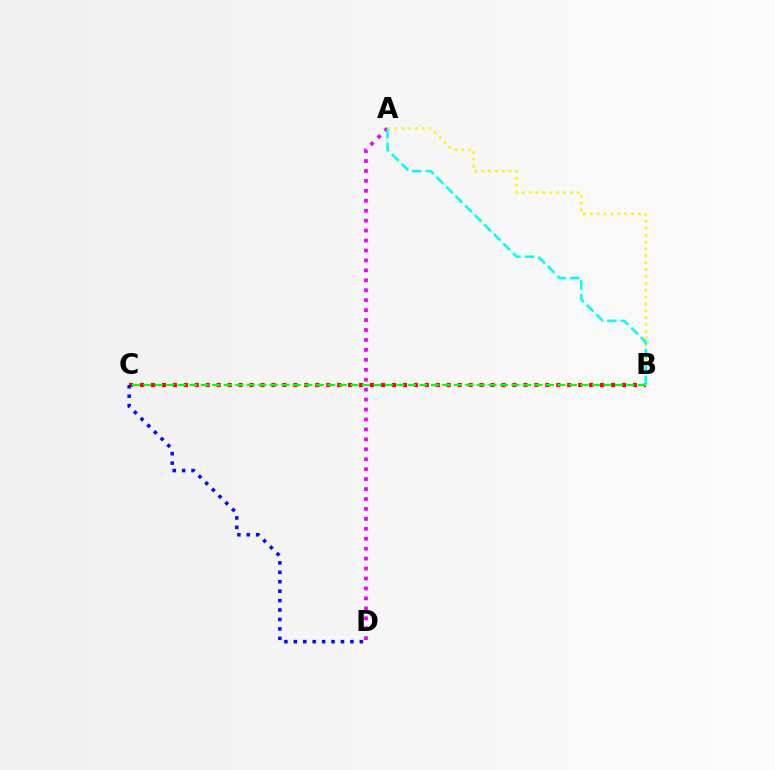{('B', 'C'): [{'color': '#ff0000', 'line_style': 'dotted', 'thickness': 2.98}, {'color': '#08ff00', 'line_style': 'dashed', 'thickness': 1.56}], ('A', 'D'): [{'color': '#ee00ff', 'line_style': 'dotted', 'thickness': 2.7}], ('A', 'B'): [{'color': '#fcf500', 'line_style': 'dotted', 'thickness': 1.87}, {'color': '#00fff6', 'line_style': 'dashed', 'thickness': 1.83}], ('C', 'D'): [{'color': '#0010ff', 'line_style': 'dotted', 'thickness': 2.56}]}